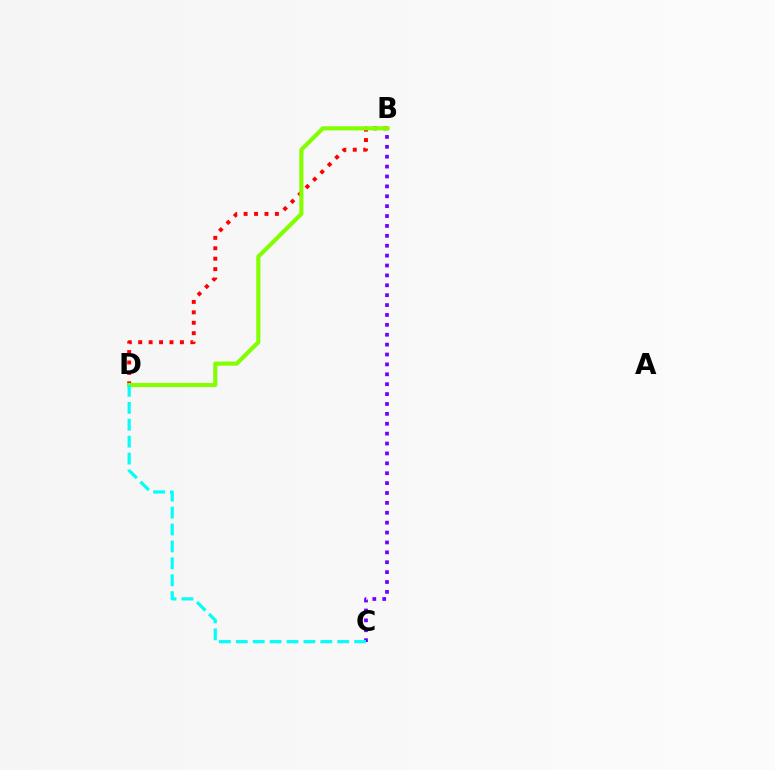{('B', 'D'): [{'color': '#ff0000', 'line_style': 'dotted', 'thickness': 2.83}, {'color': '#84ff00', 'line_style': 'solid', 'thickness': 2.98}], ('B', 'C'): [{'color': '#7200ff', 'line_style': 'dotted', 'thickness': 2.69}], ('C', 'D'): [{'color': '#00fff6', 'line_style': 'dashed', 'thickness': 2.3}]}